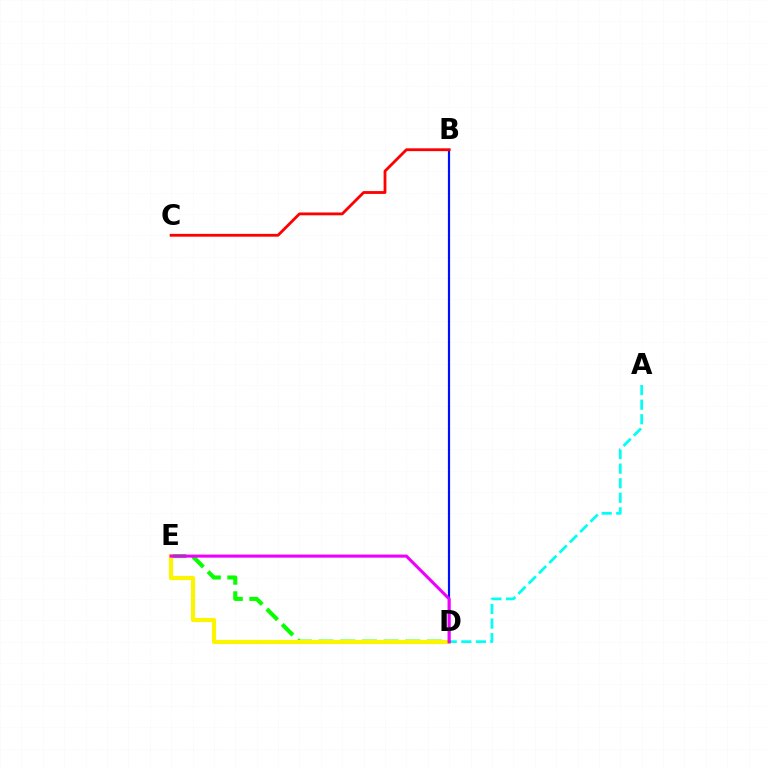{('D', 'E'): [{'color': '#08ff00', 'line_style': 'dashed', 'thickness': 2.95}, {'color': '#fcf500', 'line_style': 'solid', 'thickness': 2.97}, {'color': '#ee00ff', 'line_style': 'solid', 'thickness': 2.22}], ('A', 'D'): [{'color': '#00fff6', 'line_style': 'dashed', 'thickness': 1.98}], ('B', 'D'): [{'color': '#0010ff', 'line_style': 'solid', 'thickness': 1.57}], ('B', 'C'): [{'color': '#ff0000', 'line_style': 'solid', 'thickness': 2.02}]}